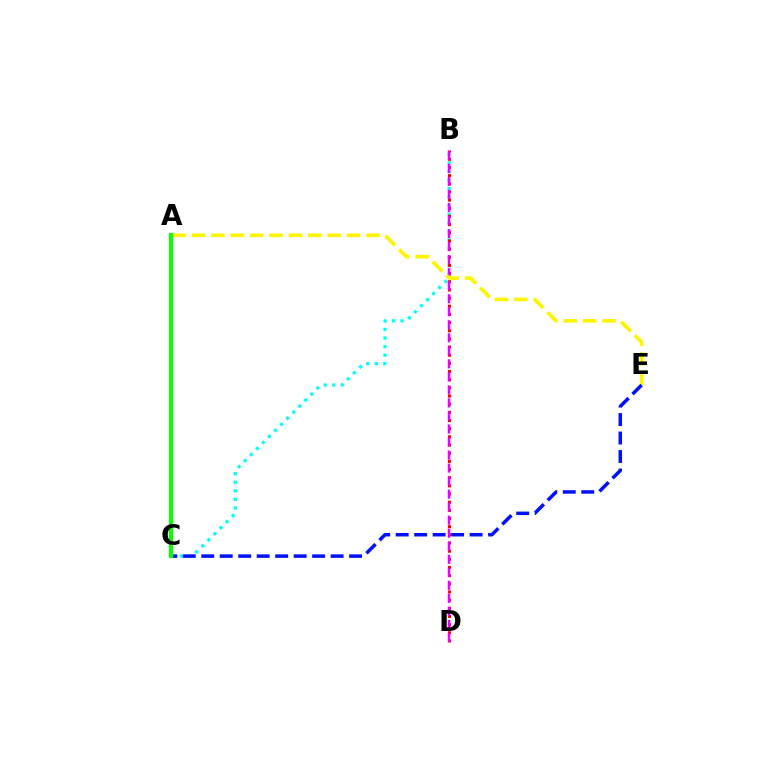{('B', 'C'): [{'color': '#00fff6', 'line_style': 'dotted', 'thickness': 2.33}], ('B', 'D'): [{'color': '#ff0000', 'line_style': 'dotted', 'thickness': 2.22}, {'color': '#ee00ff', 'line_style': 'dashed', 'thickness': 1.77}], ('A', 'E'): [{'color': '#fcf500', 'line_style': 'dashed', 'thickness': 2.63}], ('C', 'E'): [{'color': '#0010ff', 'line_style': 'dashed', 'thickness': 2.51}], ('A', 'C'): [{'color': '#08ff00', 'line_style': 'solid', 'thickness': 2.97}]}